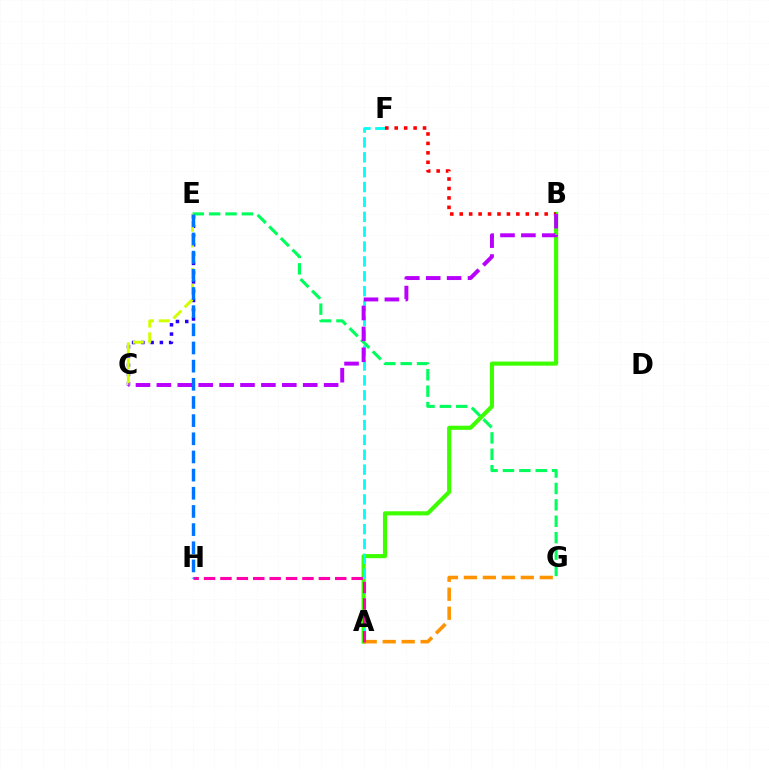{('C', 'E'): [{'color': '#2500ff', 'line_style': 'dotted', 'thickness': 2.52}, {'color': '#d1ff00', 'line_style': 'dashed', 'thickness': 2.14}], ('A', 'B'): [{'color': '#3dff00', 'line_style': 'solid', 'thickness': 2.98}], ('A', 'F'): [{'color': '#00fff6', 'line_style': 'dashed', 'thickness': 2.02}], ('E', 'G'): [{'color': '#00ff5c', 'line_style': 'dashed', 'thickness': 2.23}], ('B', 'F'): [{'color': '#ff0000', 'line_style': 'dotted', 'thickness': 2.56}], ('A', 'G'): [{'color': '#ff9400', 'line_style': 'dashed', 'thickness': 2.58}], ('A', 'H'): [{'color': '#ff00ac', 'line_style': 'dashed', 'thickness': 2.23}], ('E', 'H'): [{'color': '#0074ff', 'line_style': 'dashed', 'thickness': 2.47}], ('B', 'C'): [{'color': '#b900ff', 'line_style': 'dashed', 'thickness': 2.84}]}